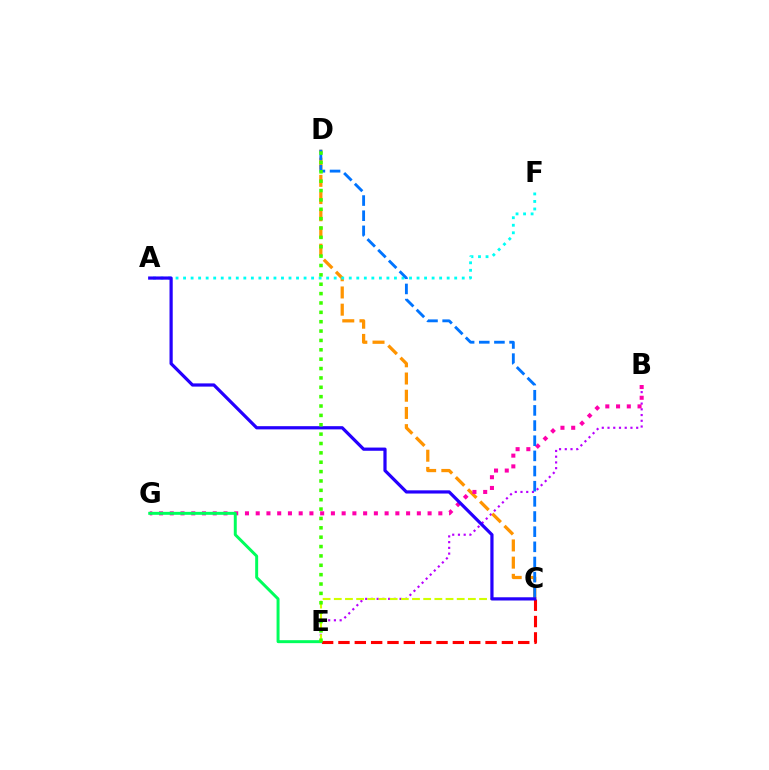{('B', 'E'): [{'color': '#b900ff', 'line_style': 'dotted', 'thickness': 1.56}], ('C', 'D'): [{'color': '#ff9400', 'line_style': 'dashed', 'thickness': 2.34}, {'color': '#0074ff', 'line_style': 'dashed', 'thickness': 2.06}], ('C', 'E'): [{'color': '#d1ff00', 'line_style': 'dashed', 'thickness': 1.52}, {'color': '#ff0000', 'line_style': 'dashed', 'thickness': 2.22}], ('B', 'G'): [{'color': '#ff00ac', 'line_style': 'dotted', 'thickness': 2.92}], ('A', 'F'): [{'color': '#00fff6', 'line_style': 'dotted', 'thickness': 2.05}], ('A', 'C'): [{'color': '#2500ff', 'line_style': 'solid', 'thickness': 2.31}], ('E', 'G'): [{'color': '#00ff5c', 'line_style': 'solid', 'thickness': 2.14}], ('D', 'E'): [{'color': '#3dff00', 'line_style': 'dotted', 'thickness': 2.55}]}